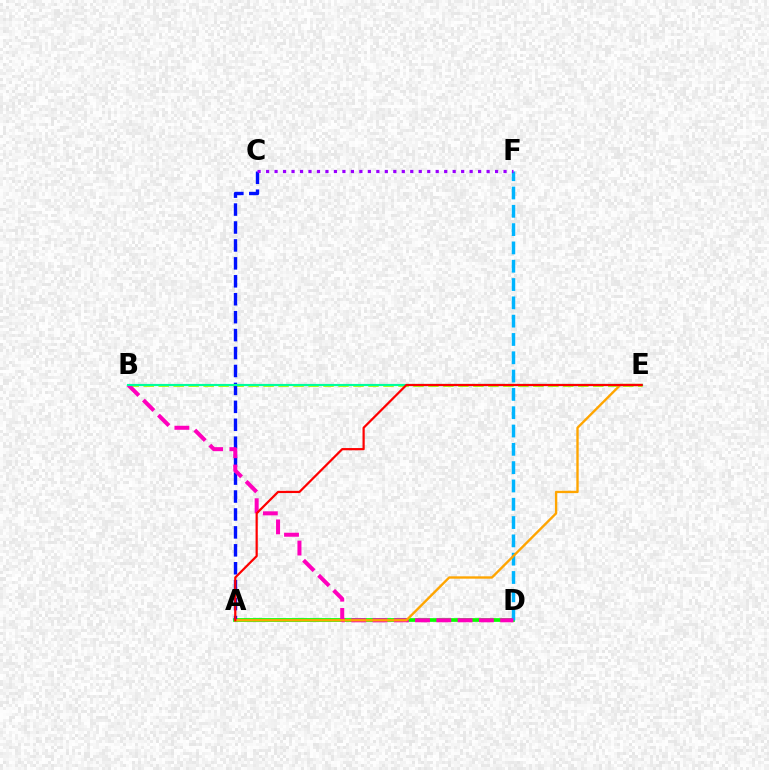{('A', 'D'): [{'color': '#08ff00', 'line_style': 'solid', 'thickness': 2.67}], ('D', 'F'): [{'color': '#00b5ff', 'line_style': 'dashed', 'thickness': 2.49}], ('B', 'E'): [{'color': '#b3ff00', 'line_style': 'dashed', 'thickness': 2.04}, {'color': '#00ff9d', 'line_style': 'solid', 'thickness': 1.56}], ('A', 'C'): [{'color': '#0010ff', 'line_style': 'dashed', 'thickness': 2.44}], ('B', 'D'): [{'color': '#ff00bd', 'line_style': 'dashed', 'thickness': 2.89}], ('A', 'E'): [{'color': '#ffa500', 'line_style': 'solid', 'thickness': 1.7}, {'color': '#ff0000', 'line_style': 'solid', 'thickness': 1.6}], ('C', 'F'): [{'color': '#9b00ff', 'line_style': 'dotted', 'thickness': 2.3}]}